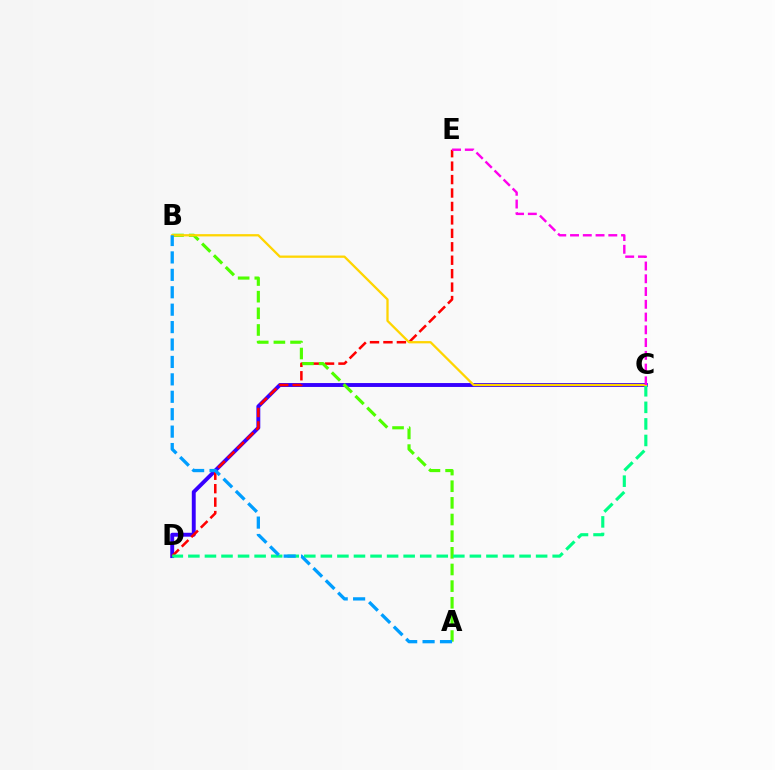{('C', 'D'): [{'color': '#3700ff', 'line_style': 'solid', 'thickness': 2.81}, {'color': '#00ff86', 'line_style': 'dashed', 'thickness': 2.25}], ('D', 'E'): [{'color': '#ff0000', 'line_style': 'dashed', 'thickness': 1.83}], ('A', 'B'): [{'color': '#4fff00', 'line_style': 'dashed', 'thickness': 2.26}, {'color': '#009eff', 'line_style': 'dashed', 'thickness': 2.37}], ('B', 'C'): [{'color': '#ffd500', 'line_style': 'solid', 'thickness': 1.64}], ('C', 'E'): [{'color': '#ff00ed', 'line_style': 'dashed', 'thickness': 1.73}]}